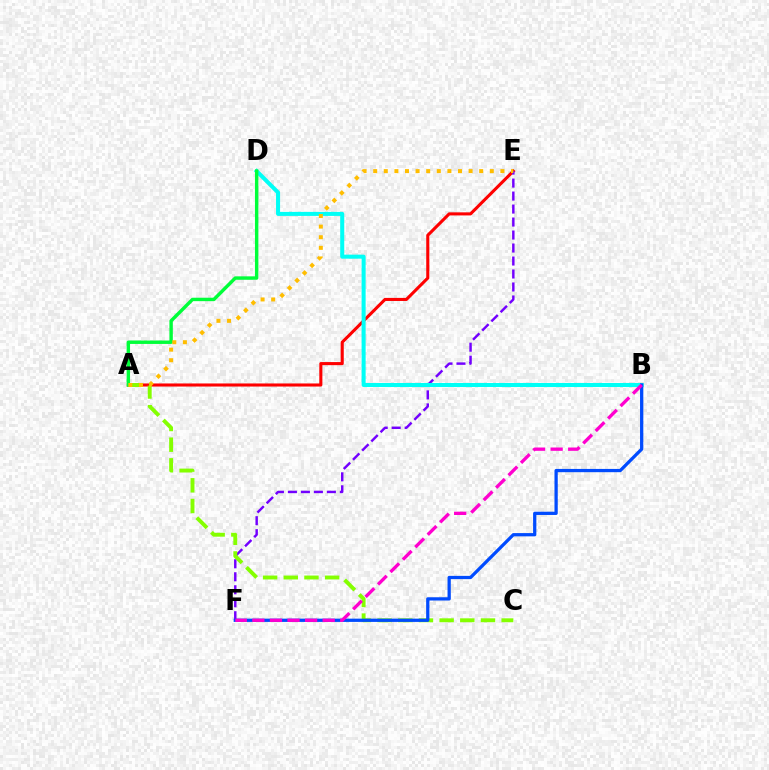{('A', 'E'): [{'color': '#ff0000', 'line_style': 'solid', 'thickness': 2.22}, {'color': '#ffbd00', 'line_style': 'dotted', 'thickness': 2.88}], ('E', 'F'): [{'color': '#7200ff', 'line_style': 'dashed', 'thickness': 1.76}], ('B', 'D'): [{'color': '#00fff6', 'line_style': 'solid', 'thickness': 2.91}], ('A', 'C'): [{'color': '#84ff00', 'line_style': 'dashed', 'thickness': 2.81}], ('B', 'F'): [{'color': '#004bff', 'line_style': 'solid', 'thickness': 2.35}, {'color': '#ff00cf', 'line_style': 'dashed', 'thickness': 2.39}], ('A', 'D'): [{'color': '#00ff39', 'line_style': 'solid', 'thickness': 2.47}]}